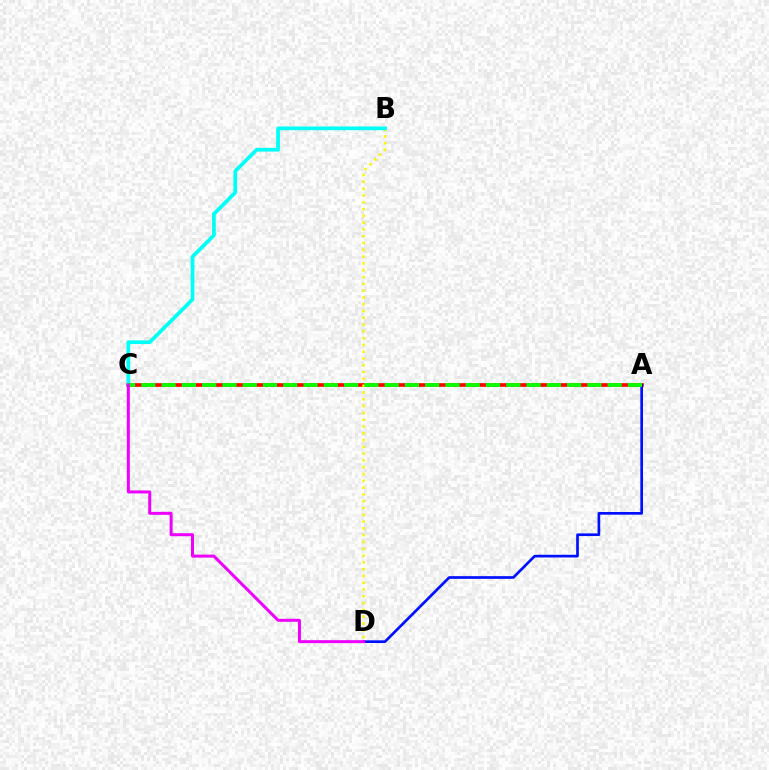{('A', 'C'): [{'color': '#ff0000', 'line_style': 'solid', 'thickness': 2.62}, {'color': '#08ff00', 'line_style': 'dashed', 'thickness': 2.75}], ('B', 'D'): [{'color': '#fcf500', 'line_style': 'dotted', 'thickness': 1.85}], ('A', 'D'): [{'color': '#0010ff', 'line_style': 'solid', 'thickness': 1.94}], ('B', 'C'): [{'color': '#00fff6', 'line_style': 'solid', 'thickness': 2.68}], ('C', 'D'): [{'color': '#ee00ff', 'line_style': 'solid', 'thickness': 2.16}]}